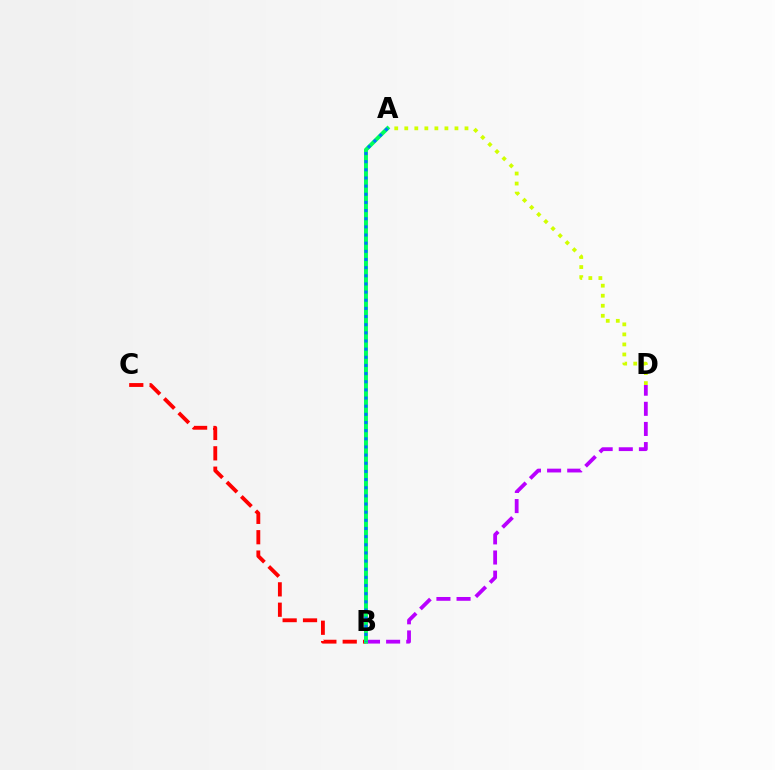{('B', 'D'): [{'color': '#b900ff', 'line_style': 'dashed', 'thickness': 2.73}], ('A', 'D'): [{'color': '#d1ff00', 'line_style': 'dotted', 'thickness': 2.73}], ('B', 'C'): [{'color': '#ff0000', 'line_style': 'dashed', 'thickness': 2.77}], ('A', 'B'): [{'color': '#00ff5c', 'line_style': 'solid', 'thickness': 2.84}, {'color': '#0074ff', 'line_style': 'dotted', 'thickness': 2.21}]}